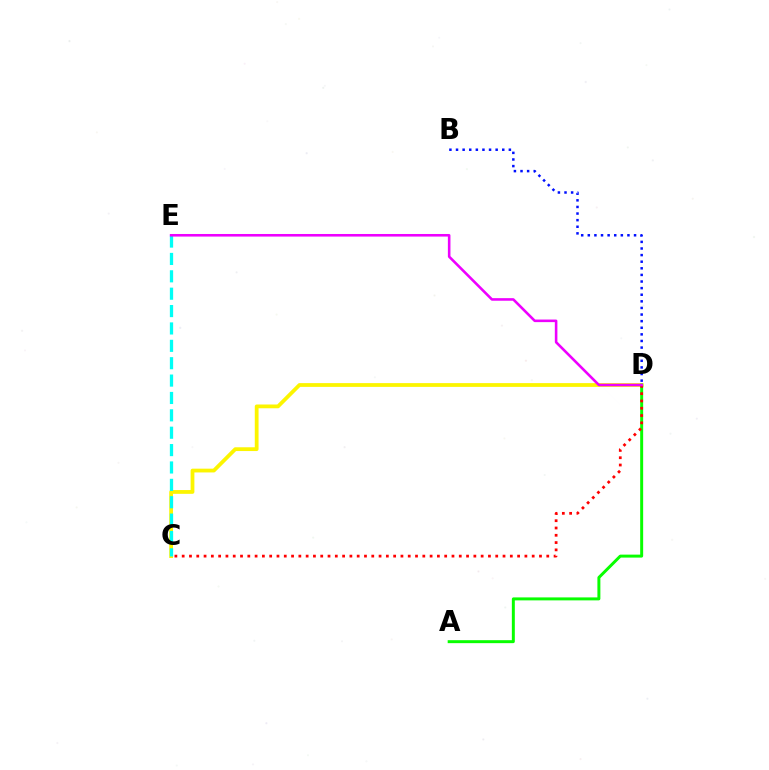{('C', 'D'): [{'color': '#fcf500', 'line_style': 'solid', 'thickness': 2.72}, {'color': '#ff0000', 'line_style': 'dotted', 'thickness': 1.98}], ('C', 'E'): [{'color': '#00fff6', 'line_style': 'dashed', 'thickness': 2.36}], ('A', 'D'): [{'color': '#08ff00', 'line_style': 'solid', 'thickness': 2.14}], ('B', 'D'): [{'color': '#0010ff', 'line_style': 'dotted', 'thickness': 1.8}], ('D', 'E'): [{'color': '#ee00ff', 'line_style': 'solid', 'thickness': 1.86}]}